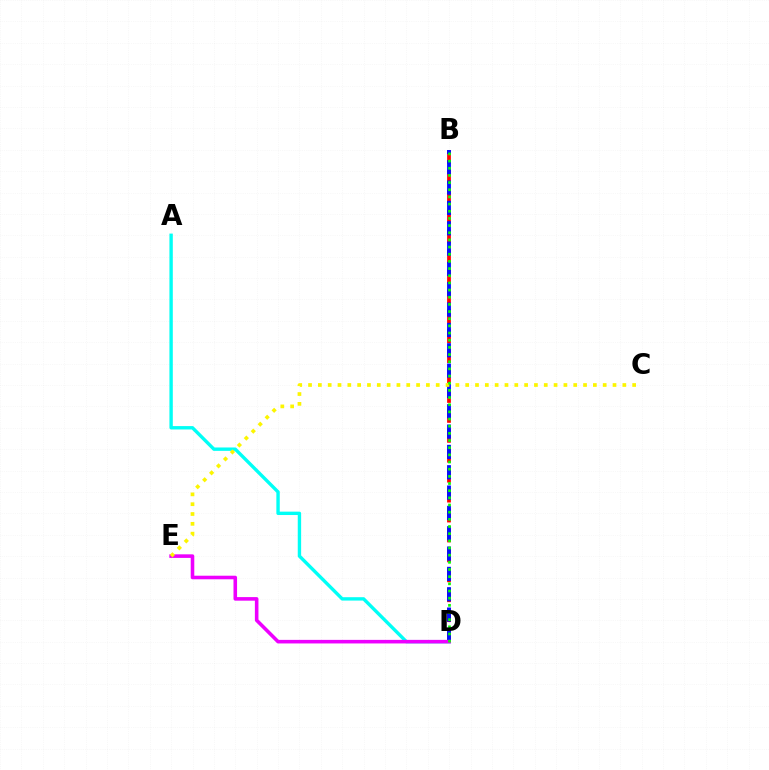{('B', 'D'): [{'color': '#ff0000', 'line_style': 'dashed', 'thickness': 2.71}, {'color': '#0010ff', 'line_style': 'dashed', 'thickness': 2.76}, {'color': '#08ff00', 'line_style': 'dotted', 'thickness': 1.95}], ('A', 'D'): [{'color': '#00fff6', 'line_style': 'solid', 'thickness': 2.44}], ('D', 'E'): [{'color': '#ee00ff', 'line_style': 'solid', 'thickness': 2.57}], ('C', 'E'): [{'color': '#fcf500', 'line_style': 'dotted', 'thickness': 2.67}]}